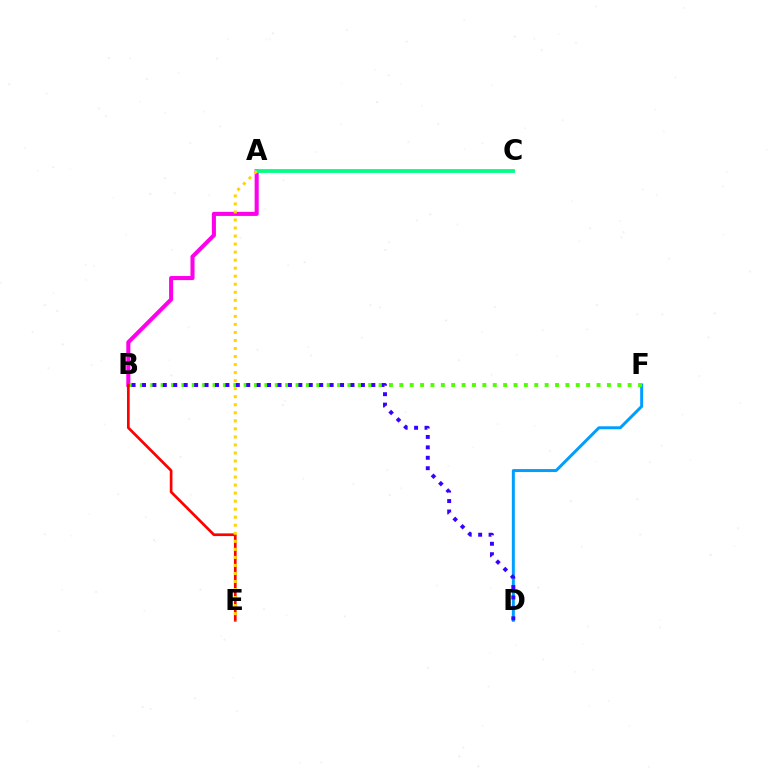{('D', 'F'): [{'color': '#009eff', 'line_style': 'solid', 'thickness': 2.14}], ('A', 'B'): [{'color': '#ff00ed', 'line_style': 'solid', 'thickness': 2.93}], ('B', 'F'): [{'color': '#4fff00', 'line_style': 'dotted', 'thickness': 2.82}], ('A', 'C'): [{'color': '#00ff86', 'line_style': 'solid', 'thickness': 2.73}], ('B', 'E'): [{'color': '#ff0000', 'line_style': 'solid', 'thickness': 1.94}], ('B', 'D'): [{'color': '#3700ff', 'line_style': 'dotted', 'thickness': 2.83}], ('A', 'E'): [{'color': '#ffd500', 'line_style': 'dotted', 'thickness': 2.18}]}